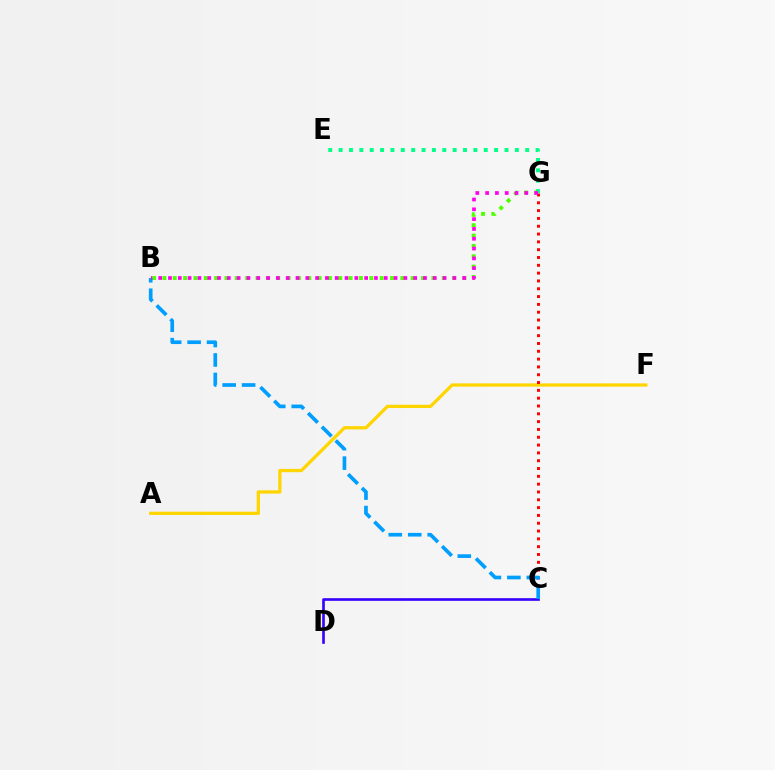{('A', 'F'): [{'color': '#ffd500', 'line_style': 'solid', 'thickness': 2.34}], ('B', 'G'): [{'color': '#4fff00', 'line_style': 'dotted', 'thickness': 2.81}, {'color': '#ff00ed', 'line_style': 'dotted', 'thickness': 2.66}], ('E', 'G'): [{'color': '#00ff86', 'line_style': 'dotted', 'thickness': 2.82}], ('C', 'D'): [{'color': '#3700ff', 'line_style': 'solid', 'thickness': 1.91}], ('C', 'G'): [{'color': '#ff0000', 'line_style': 'dotted', 'thickness': 2.12}], ('B', 'C'): [{'color': '#009eff', 'line_style': 'dashed', 'thickness': 2.64}]}